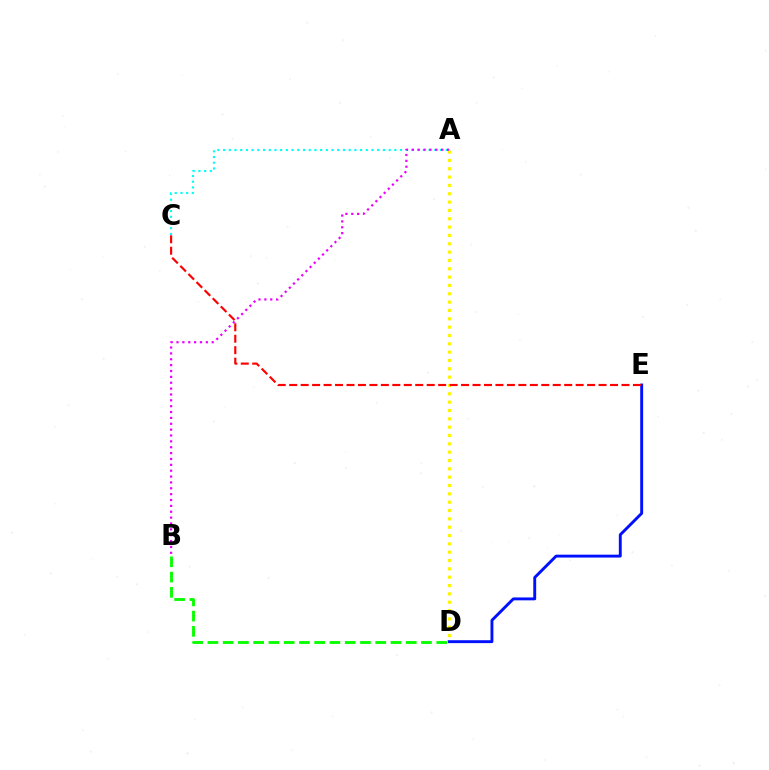{('A', 'C'): [{'color': '#00fff6', 'line_style': 'dotted', 'thickness': 1.55}], ('A', 'D'): [{'color': '#fcf500', 'line_style': 'dotted', 'thickness': 2.26}], ('D', 'E'): [{'color': '#0010ff', 'line_style': 'solid', 'thickness': 2.09}], ('C', 'E'): [{'color': '#ff0000', 'line_style': 'dashed', 'thickness': 1.56}], ('B', 'D'): [{'color': '#08ff00', 'line_style': 'dashed', 'thickness': 2.07}], ('A', 'B'): [{'color': '#ee00ff', 'line_style': 'dotted', 'thickness': 1.59}]}